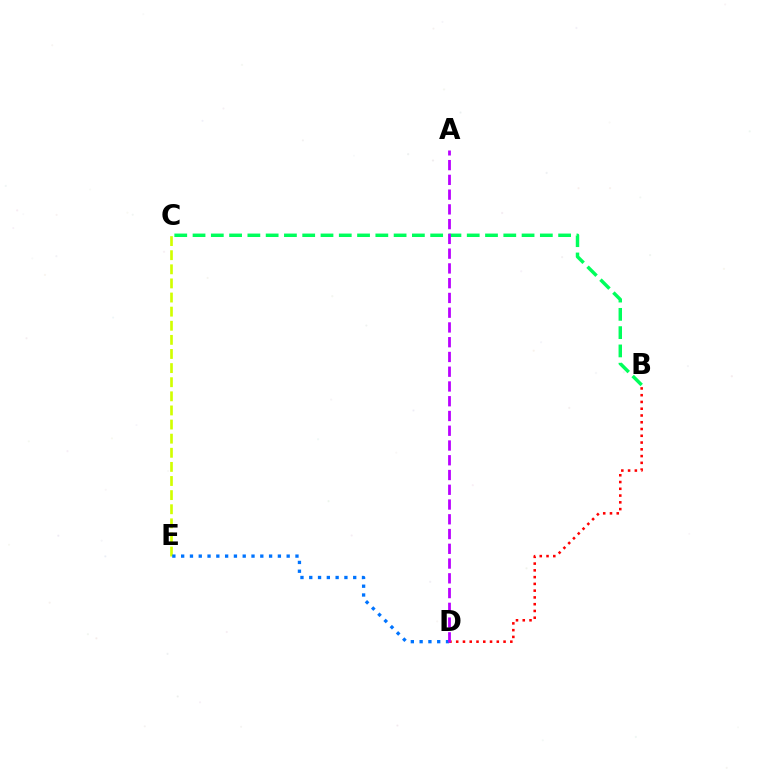{('B', 'C'): [{'color': '#00ff5c', 'line_style': 'dashed', 'thickness': 2.48}], ('C', 'E'): [{'color': '#d1ff00', 'line_style': 'dashed', 'thickness': 1.92}], ('B', 'D'): [{'color': '#ff0000', 'line_style': 'dotted', 'thickness': 1.84}], ('D', 'E'): [{'color': '#0074ff', 'line_style': 'dotted', 'thickness': 2.39}], ('A', 'D'): [{'color': '#b900ff', 'line_style': 'dashed', 'thickness': 2.0}]}